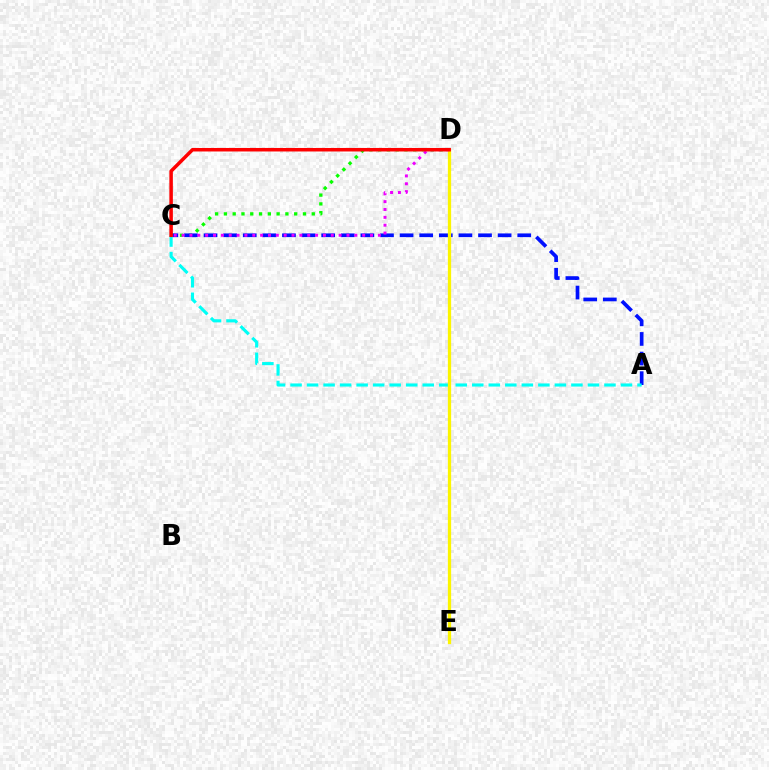{('C', 'D'): [{'color': '#08ff00', 'line_style': 'dotted', 'thickness': 2.39}, {'color': '#ee00ff', 'line_style': 'dotted', 'thickness': 2.13}, {'color': '#ff0000', 'line_style': 'solid', 'thickness': 2.53}], ('A', 'C'): [{'color': '#0010ff', 'line_style': 'dashed', 'thickness': 2.66}, {'color': '#00fff6', 'line_style': 'dashed', 'thickness': 2.24}], ('D', 'E'): [{'color': '#fcf500', 'line_style': 'solid', 'thickness': 2.35}]}